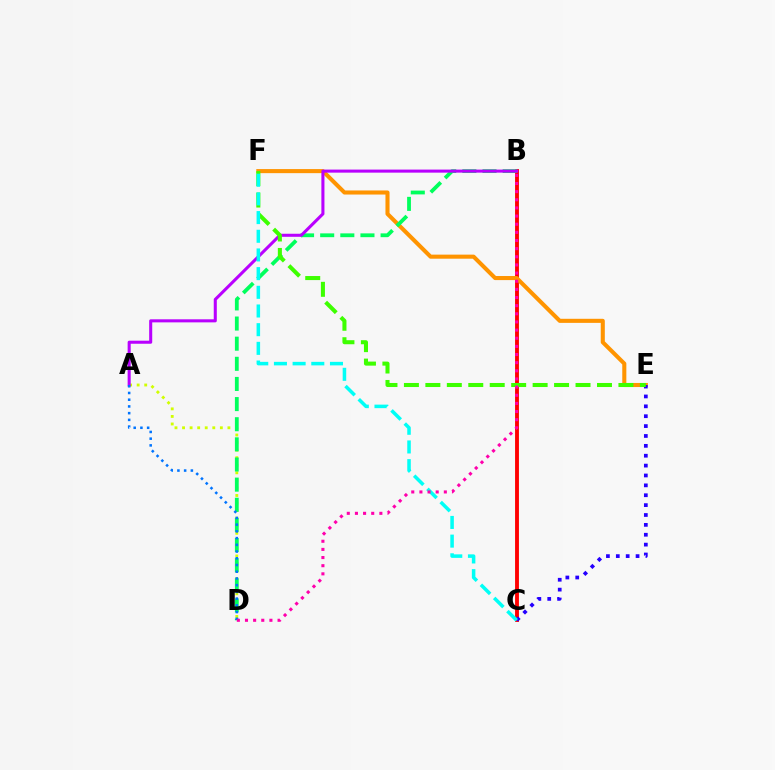{('B', 'C'): [{'color': '#ff0000', 'line_style': 'solid', 'thickness': 2.79}], ('E', 'F'): [{'color': '#ff9400', 'line_style': 'solid', 'thickness': 2.93}, {'color': '#3dff00', 'line_style': 'dashed', 'thickness': 2.91}], ('A', 'D'): [{'color': '#d1ff00', 'line_style': 'dotted', 'thickness': 2.05}, {'color': '#0074ff', 'line_style': 'dotted', 'thickness': 1.83}], ('B', 'D'): [{'color': '#00ff5c', 'line_style': 'dashed', 'thickness': 2.74}, {'color': '#ff00ac', 'line_style': 'dotted', 'thickness': 2.21}], ('A', 'B'): [{'color': '#b900ff', 'line_style': 'solid', 'thickness': 2.2}], ('C', 'E'): [{'color': '#2500ff', 'line_style': 'dotted', 'thickness': 2.68}], ('C', 'F'): [{'color': '#00fff6', 'line_style': 'dashed', 'thickness': 2.54}]}